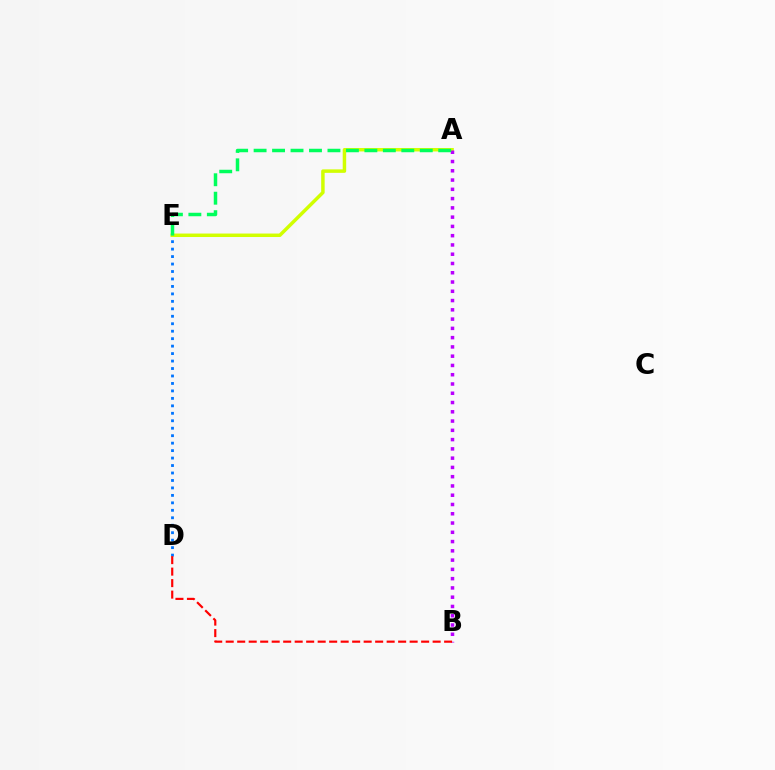{('A', 'E'): [{'color': '#d1ff00', 'line_style': 'solid', 'thickness': 2.5}, {'color': '#00ff5c', 'line_style': 'dashed', 'thickness': 2.51}], ('A', 'B'): [{'color': '#b900ff', 'line_style': 'dotted', 'thickness': 2.52}], ('D', 'E'): [{'color': '#0074ff', 'line_style': 'dotted', 'thickness': 2.03}], ('B', 'D'): [{'color': '#ff0000', 'line_style': 'dashed', 'thickness': 1.56}]}